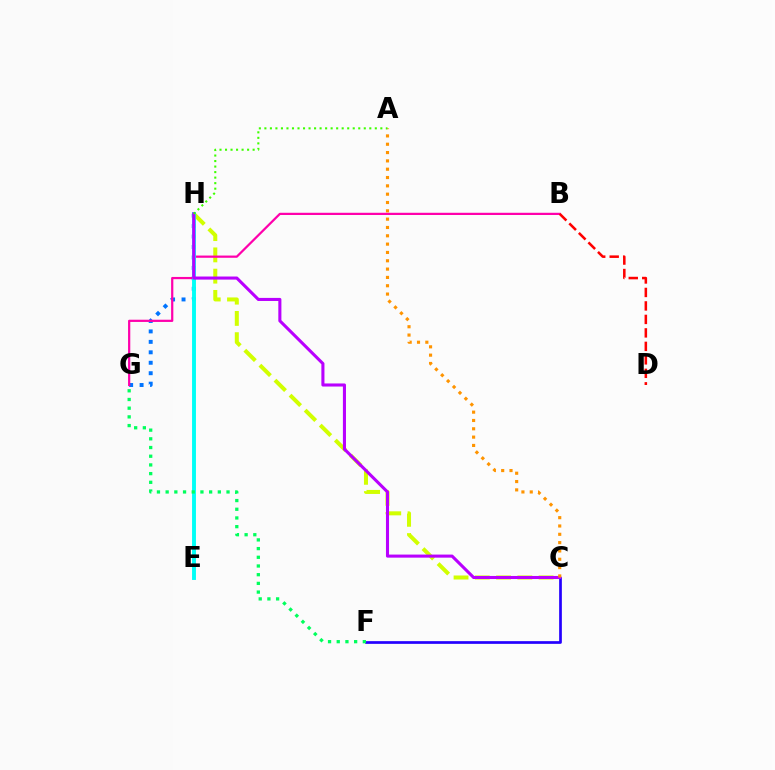{('C', 'F'): [{'color': '#2500ff', 'line_style': 'solid', 'thickness': 1.95}], ('C', 'H'): [{'color': '#d1ff00', 'line_style': 'dashed', 'thickness': 2.89}, {'color': '#b900ff', 'line_style': 'solid', 'thickness': 2.21}], ('G', 'H'): [{'color': '#0074ff', 'line_style': 'dotted', 'thickness': 2.84}], ('B', 'G'): [{'color': '#ff00ac', 'line_style': 'solid', 'thickness': 1.6}], ('E', 'H'): [{'color': '#00fff6', 'line_style': 'solid', 'thickness': 2.8}], ('B', 'D'): [{'color': '#ff0000', 'line_style': 'dashed', 'thickness': 1.83}], ('A', 'C'): [{'color': '#ff9400', 'line_style': 'dotted', 'thickness': 2.26}], ('A', 'H'): [{'color': '#3dff00', 'line_style': 'dotted', 'thickness': 1.5}], ('F', 'G'): [{'color': '#00ff5c', 'line_style': 'dotted', 'thickness': 2.36}]}